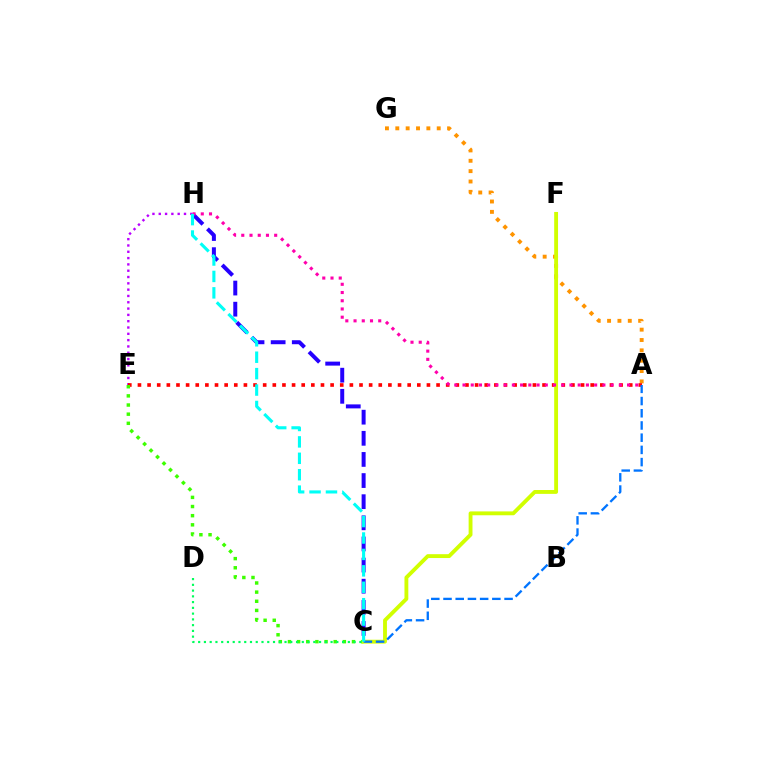{('A', 'G'): [{'color': '#ff9400', 'line_style': 'dotted', 'thickness': 2.81}], ('E', 'H'): [{'color': '#b900ff', 'line_style': 'dotted', 'thickness': 1.71}], ('C', 'H'): [{'color': '#2500ff', 'line_style': 'dashed', 'thickness': 2.87}, {'color': '#00fff6', 'line_style': 'dashed', 'thickness': 2.23}], ('A', 'E'): [{'color': '#ff0000', 'line_style': 'dotted', 'thickness': 2.62}], ('C', 'E'): [{'color': '#3dff00', 'line_style': 'dotted', 'thickness': 2.49}], ('C', 'F'): [{'color': '#d1ff00', 'line_style': 'solid', 'thickness': 2.78}], ('C', 'D'): [{'color': '#00ff5c', 'line_style': 'dotted', 'thickness': 1.56}], ('A', 'C'): [{'color': '#0074ff', 'line_style': 'dashed', 'thickness': 1.66}], ('A', 'H'): [{'color': '#ff00ac', 'line_style': 'dotted', 'thickness': 2.24}]}